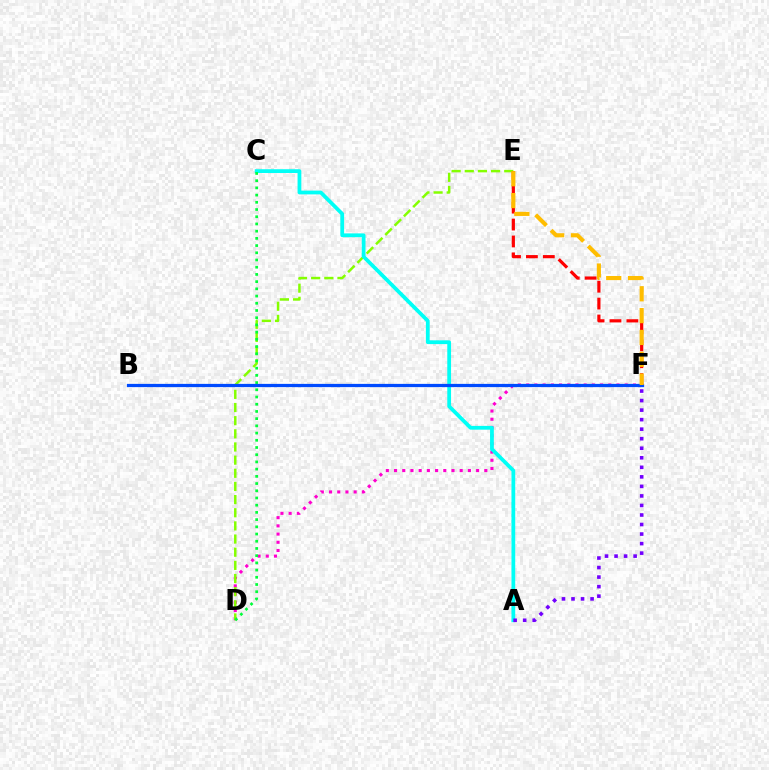{('D', 'F'): [{'color': '#ff00cf', 'line_style': 'dotted', 'thickness': 2.23}], ('D', 'E'): [{'color': '#84ff00', 'line_style': 'dashed', 'thickness': 1.79}], ('E', 'F'): [{'color': '#ff0000', 'line_style': 'dashed', 'thickness': 2.3}, {'color': '#ffbd00', 'line_style': 'dashed', 'thickness': 2.97}], ('A', 'C'): [{'color': '#00fff6', 'line_style': 'solid', 'thickness': 2.71}], ('C', 'D'): [{'color': '#00ff39', 'line_style': 'dotted', 'thickness': 1.96}], ('B', 'F'): [{'color': '#004bff', 'line_style': 'solid', 'thickness': 2.34}], ('A', 'F'): [{'color': '#7200ff', 'line_style': 'dotted', 'thickness': 2.59}]}